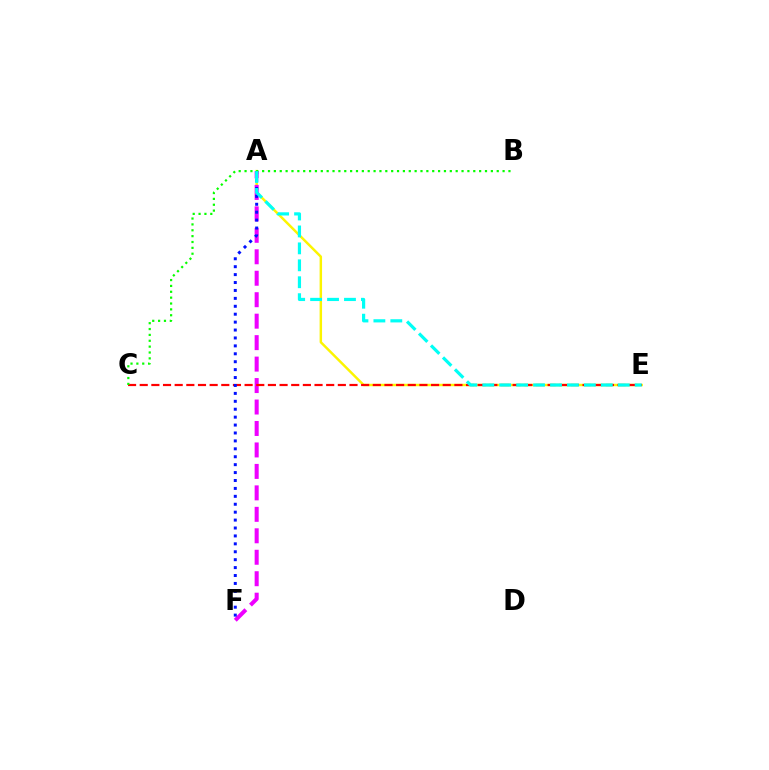{('A', 'E'): [{'color': '#fcf500', 'line_style': 'solid', 'thickness': 1.77}, {'color': '#00fff6', 'line_style': 'dashed', 'thickness': 2.3}], ('A', 'F'): [{'color': '#ee00ff', 'line_style': 'dashed', 'thickness': 2.92}, {'color': '#0010ff', 'line_style': 'dotted', 'thickness': 2.15}], ('C', 'E'): [{'color': '#ff0000', 'line_style': 'dashed', 'thickness': 1.58}], ('B', 'C'): [{'color': '#08ff00', 'line_style': 'dotted', 'thickness': 1.59}]}